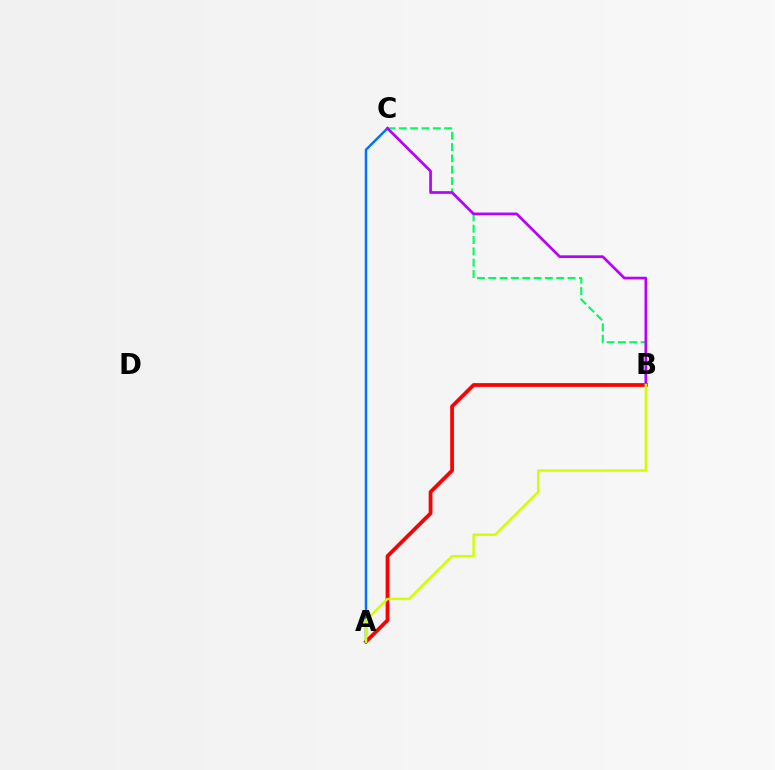{('A', 'B'): [{'color': '#ff0000', 'line_style': 'solid', 'thickness': 2.71}, {'color': '#d1ff00', 'line_style': 'solid', 'thickness': 1.73}], ('A', 'C'): [{'color': '#0074ff', 'line_style': 'solid', 'thickness': 1.78}], ('B', 'C'): [{'color': '#00ff5c', 'line_style': 'dashed', 'thickness': 1.54}, {'color': '#b900ff', 'line_style': 'solid', 'thickness': 1.94}]}